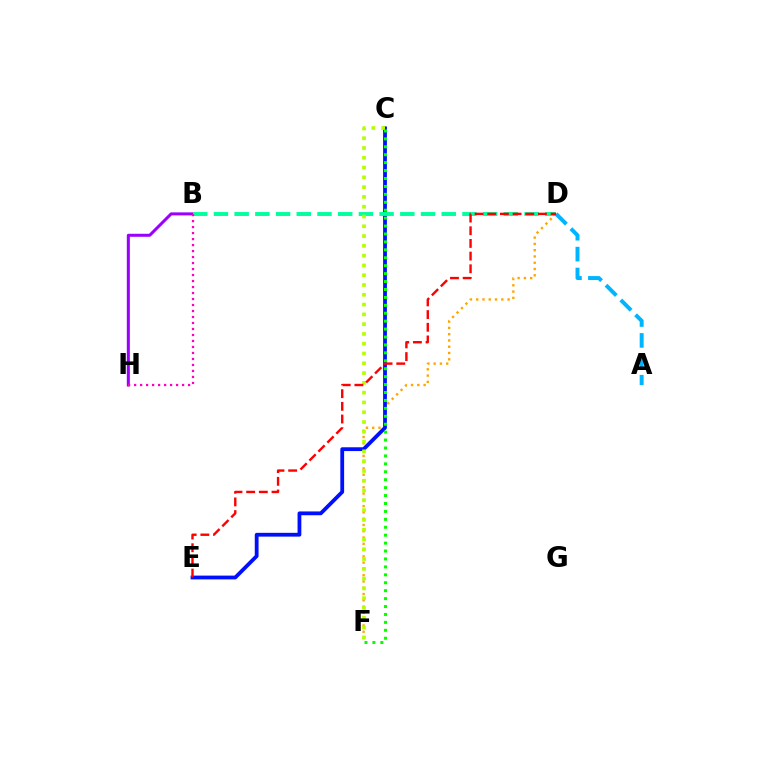{('D', 'F'): [{'color': '#ffa500', 'line_style': 'dotted', 'thickness': 1.71}], ('C', 'E'): [{'color': '#0010ff', 'line_style': 'solid', 'thickness': 2.73}], ('B', 'H'): [{'color': '#9b00ff', 'line_style': 'solid', 'thickness': 2.18}, {'color': '#ff00bd', 'line_style': 'dotted', 'thickness': 1.63}], ('B', 'D'): [{'color': '#00ff9d', 'line_style': 'dashed', 'thickness': 2.81}], ('C', 'F'): [{'color': '#b3ff00', 'line_style': 'dotted', 'thickness': 2.66}, {'color': '#08ff00', 'line_style': 'dotted', 'thickness': 2.15}], ('A', 'D'): [{'color': '#00b5ff', 'line_style': 'dashed', 'thickness': 2.84}], ('D', 'E'): [{'color': '#ff0000', 'line_style': 'dashed', 'thickness': 1.72}]}